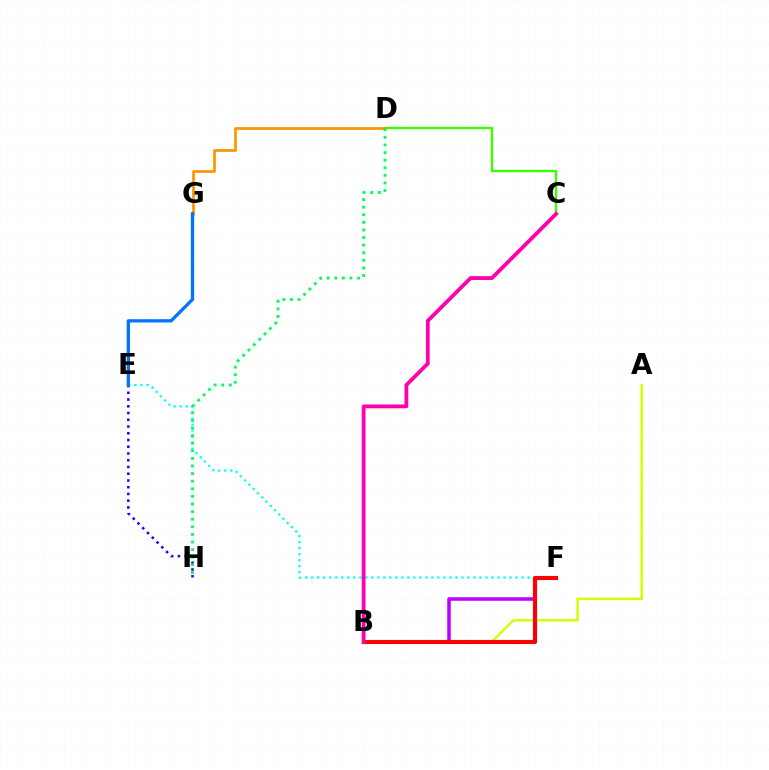{('B', 'F'): [{'color': '#b900ff', 'line_style': 'solid', 'thickness': 2.54}, {'color': '#ff0000', 'line_style': 'solid', 'thickness': 2.98}], ('C', 'D'): [{'color': '#3dff00', 'line_style': 'solid', 'thickness': 1.71}], ('E', 'H'): [{'color': '#2500ff', 'line_style': 'dotted', 'thickness': 1.83}], ('A', 'B'): [{'color': '#d1ff00', 'line_style': 'solid', 'thickness': 1.75}], ('E', 'F'): [{'color': '#00fff6', 'line_style': 'dotted', 'thickness': 1.63}], ('D', 'G'): [{'color': '#ff9400', 'line_style': 'solid', 'thickness': 1.95}], ('B', 'C'): [{'color': '#ff00ac', 'line_style': 'solid', 'thickness': 2.74}], ('D', 'H'): [{'color': '#00ff5c', 'line_style': 'dotted', 'thickness': 2.06}], ('E', 'G'): [{'color': '#0074ff', 'line_style': 'solid', 'thickness': 2.36}]}